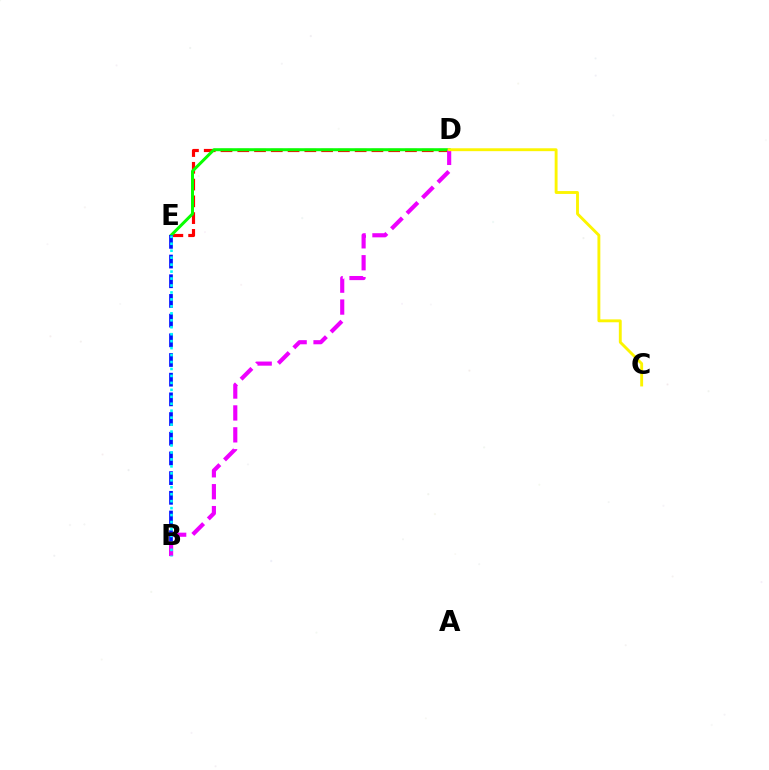{('D', 'E'): [{'color': '#ff0000', 'line_style': 'dashed', 'thickness': 2.28}, {'color': '#08ff00', 'line_style': 'solid', 'thickness': 2.17}], ('B', 'E'): [{'color': '#0010ff', 'line_style': 'dashed', 'thickness': 2.67}, {'color': '#00fff6', 'line_style': 'dotted', 'thickness': 1.89}], ('B', 'D'): [{'color': '#ee00ff', 'line_style': 'dashed', 'thickness': 2.98}], ('C', 'D'): [{'color': '#fcf500', 'line_style': 'solid', 'thickness': 2.07}]}